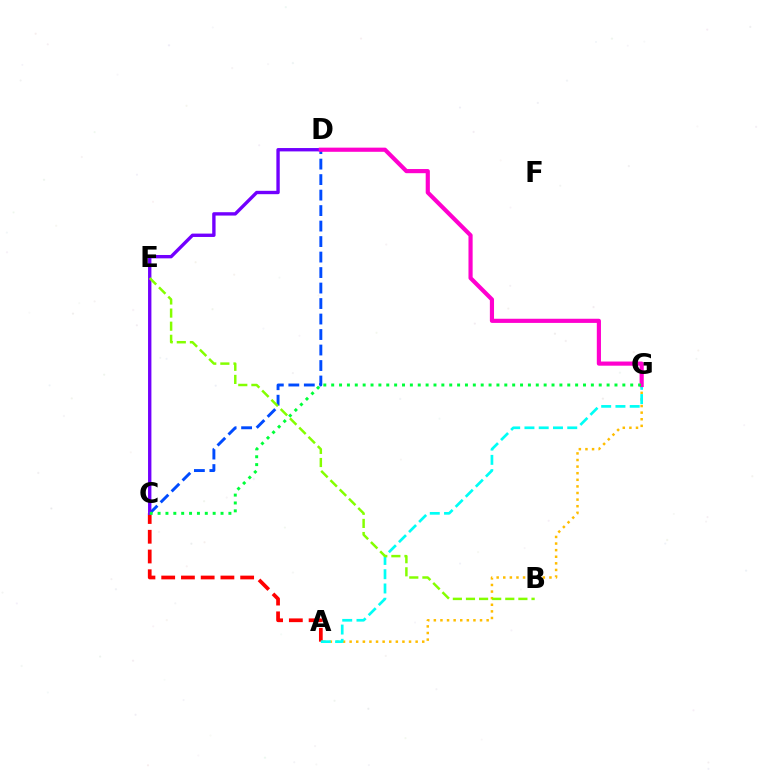{('A', 'G'): [{'color': '#ffbd00', 'line_style': 'dotted', 'thickness': 1.79}, {'color': '#00fff6', 'line_style': 'dashed', 'thickness': 1.94}], ('A', 'C'): [{'color': '#ff0000', 'line_style': 'dashed', 'thickness': 2.68}], ('C', 'D'): [{'color': '#004bff', 'line_style': 'dashed', 'thickness': 2.1}, {'color': '#7200ff', 'line_style': 'solid', 'thickness': 2.42}], ('D', 'G'): [{'color': '#ff00cf', 'line_style': 'solid', 'thickness': 2.99}], ('C', 'G'): [{'color': '#00ff39', 'line_style': 'dotted', 'thickness': 2.14}], ('B', 'E'): [{'color': '#84ff00', 'line_style': 'dashed', 'thickness': 1.78}]}